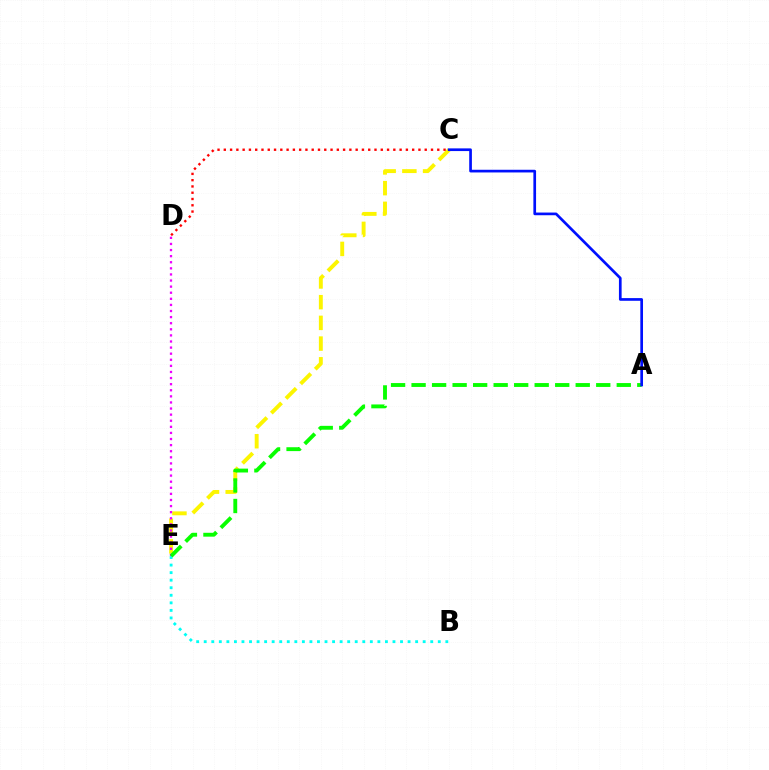{('C', 'E'): [{'color': '#fcf500', 'line_style': 'dashed', 'thickness': 2.81}], ('D', 'E'): [{'color': '#ee00ff', 'line_style': 'dotted', 'thickness': 1.66}], ('C', 'D'): [{'color': '#ff0000', 'line_style': 'dotted', 'thickness': 1.71}], ('B', 'E'): [{'color': '#00fff6', 'line_style': 'dotted', 'thickness': 2.05}], ('A', 'E'): [{'color': '#08ff00', 'line_style': 'dashed', 'thickness': 2.79}], ('A', 'C'): [{'color': '#0010ff', 'line_style': 'solid', 'thickness': 1.93}]}